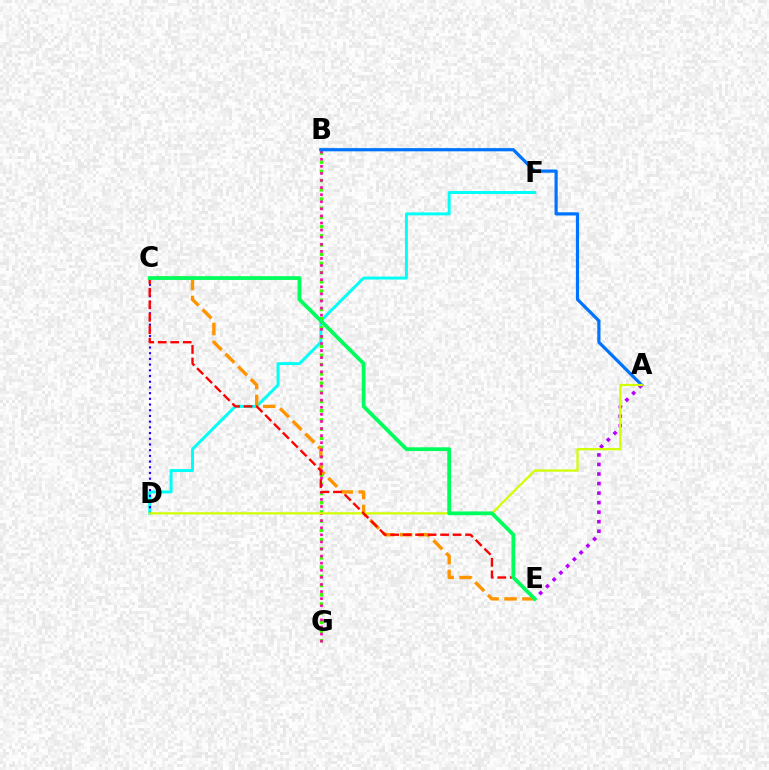{('D', 'F'): [{'color': '#00fff6', 'line_style': 'solid', 'thickness': 2.13}], ('B', 'G'): [{'color': '#3dff00', 'line_style': 'dotted', 'thickness': 2.5}, {'color': '#ff00ac', 'line_style': 'dotted', 'thickness': 1.93}], ('C', 'E'): [{'color': '#ff9400', 'line_style': 'dashed', 'thickness': 2.44}, {'color': '#ff0000', 'line_style': 'dashed', 'thickness': 1.7}, {'color': '#00ff5c', 'line_style': 'solid', 'thickness': 2.72}], ('A', 'B'): [{'color': '#0074ff', 'line_style': 'solid', 'thickness': 2.31}], ('C', 'D'): [{'color': '#2500ff', 'line_style': 'dotted', 'thickness': 1.55}], ('A', 'E'): [{'color': '#b900ff', 'line_style': 'dotted', 'thickness': 2.59}], ('A', 'D'): [{'color': '#d1ff00', 'line_style': 'solid', 'thickness': 1.61}]}